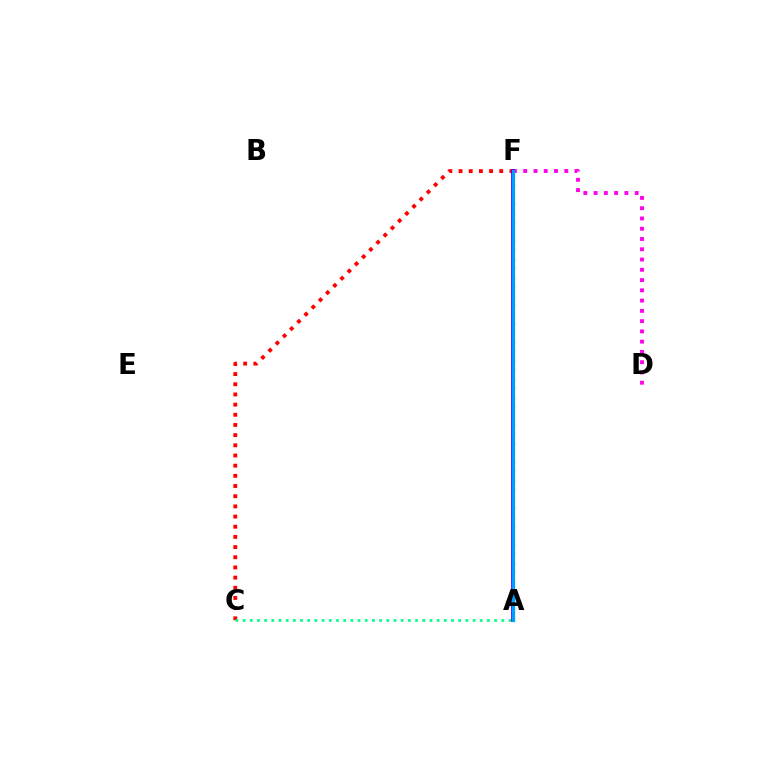{('D', 'F'): [{'color': '#ff00ed', 'line_style': 'dotted', 'thickness': 2.79}], ('A', 'F'): [{'color': '#4fff00', 'line_style': 'solid', 'thickness': 1.51}, {'color': '#ffd500', 'line_style': 'dotted', 'thickness': 2.5}, {'color': '#3700ff', 'line_style': 'solid', 'thickness': 2.66}, {'color': '#009eff', 'line_style': 'solid', 'thickness': 2.31}], ('C', 'F'): [{'color': '#ff0000', 'line_style': 'dotted', 'thickness': 2.76}], ('A', 'C'): [{'color': '#00ff86', 'line_style': 'dotted', 'thickness': 1.95}]}